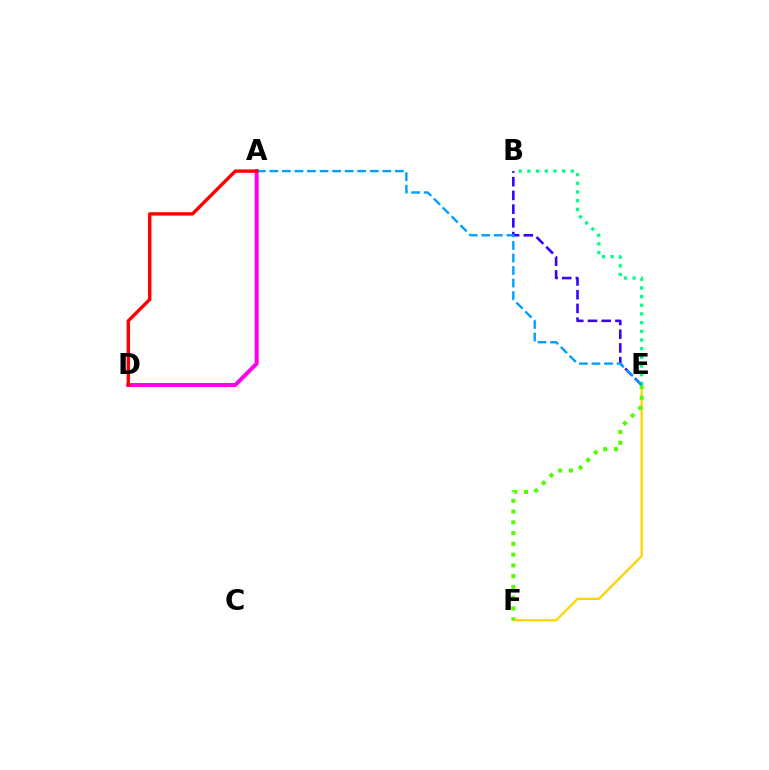{('B', 'E'): [{'color': '#3700ff', 'line_style': 'dashed', 'thickness': 1.86}, {'color': '#00ff86', 'line_style': 'dotted', 'thickness': 2.36}], ('E', 'F'): [{'color': '#ffd500', 'line_style': 'solid', 'thickness': 1.65}, {'color': '#4fff00', 'line_style': 'dotted', 'thickness': 2.92}], ('A', 'D'): [{'color': '#ff00ed', 'line_style': 'solid', 'thickness': 2.87}, {'color': '#ff0000', 'line_style': 'solid', 'thickness': 2.44}], ('A', 'E'): [{'color': '#009eff', 'line_style': 'dashed', 'thickness': 1.71}]}